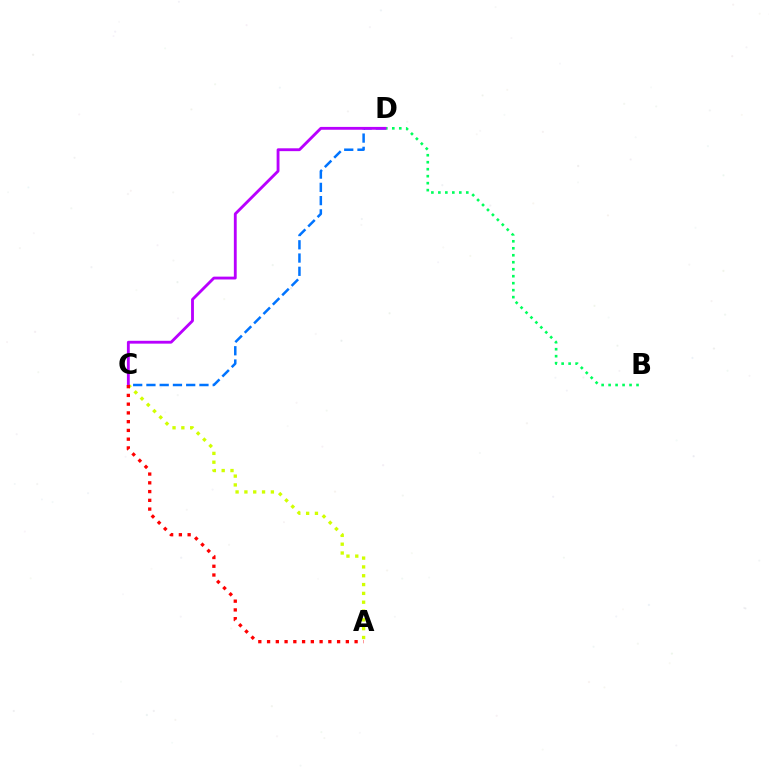{('B', 'D'): [{'color': '#00ff5c', 'line_style': 'dotted', 'thickness': 1.9}], ('A', 'C'): [{'color': '#d1ff00', 'line_style': 'dotted', 'thickness': 2.4}, {'color': '#ff0000', 'line_style': 'dotted', 'thickness': 2.38}], ('C', 'D'): [{'color': '#0074ff', 'line_style': 'dashed', 'thickness': 1.8}, {'color': '#b900ff', 'line_style': 'solid', 'thickness': 2.05}]}